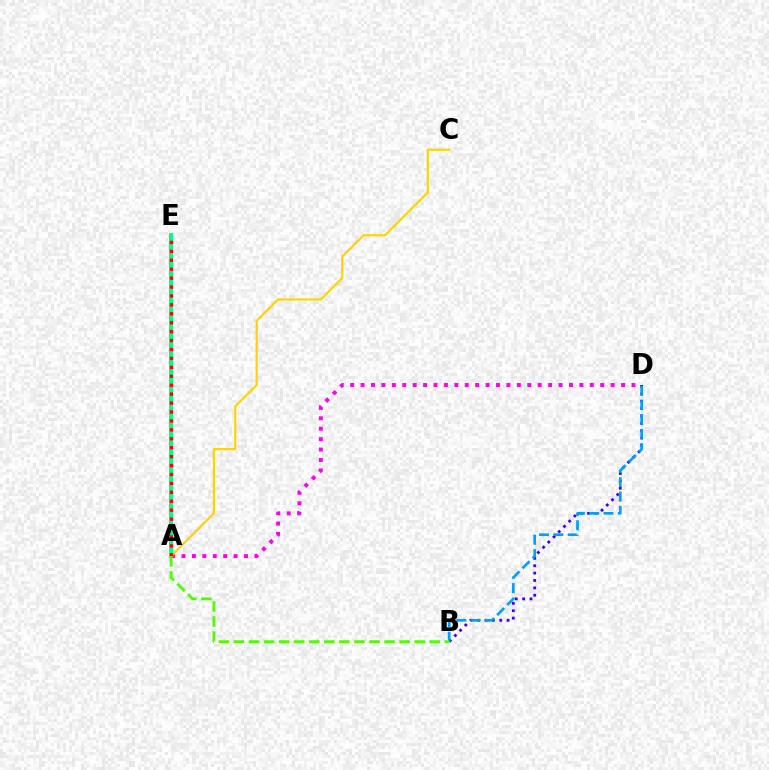{('A', 'E'): [{'color': '#00ff86', 'line_style': 'solid', 'thickness': 2.92}, {'color': '#ff0000', 'line_style': 'dotted', 'thickness': 2.43}], ('A', 'D'): [{'color': '#ff00ed', 'line_style': 'dotted', 'thickness': 2.83}], ('B', 'D'): [{'color': '#3700ff', 'line_style': 'dotted', 'thickness': 2.01}, {'color': '#009eff', 'line_style': 'dashed', 'thickness': 1.94}], ('A', 'C'): [{'color': '#ffd500', 'line_style': 'solid', 'thickness': 1.59}], ('A', 'B'): [{'color': '#4fff00', 'line_style': 'dashed', 'thickness': 2.05}]}